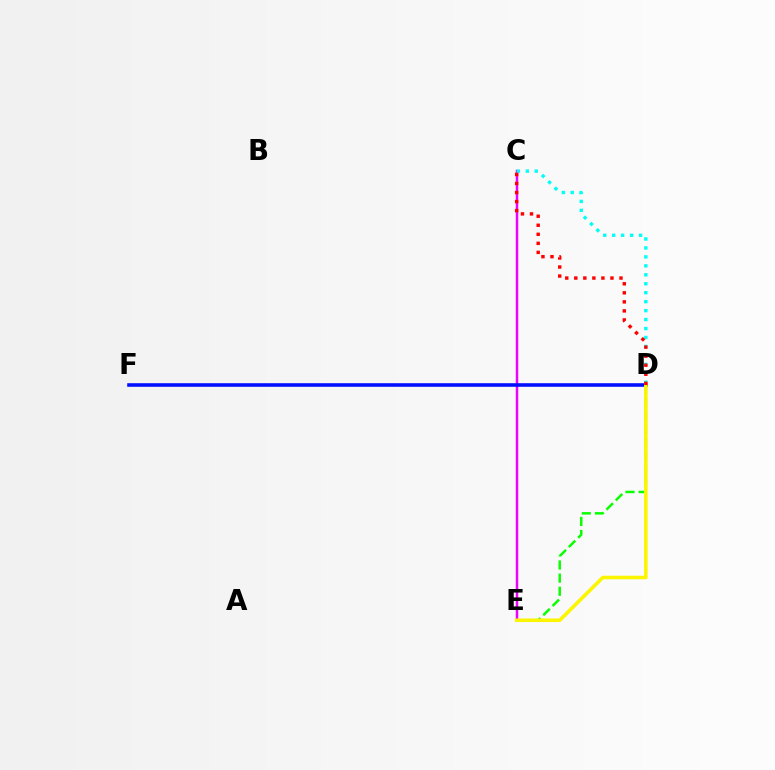{('D', 'E'): [{'color': '#08ff00', 'line_style': 'dashed', 'thickness': 1.78}, {'color': '#fcf500', 'line_style': 'solid', 'thickness': 2.56}], ('C', 'E'): [{'color': '#ee00ff', 'line_style': 'solid', 'thickness': 1.8}], ('D', 'F'): [{'color': '#0010ff', 'line_style': 'solid', 'thickness': 2.58}], ('C', 'D'): [{'color': '#00fff6', 'line_style': 'dotted', 'thickness': 2.43}, {'color': '#ff0000', 'line_style': 'dotted', 'thickness': 2.46}]}